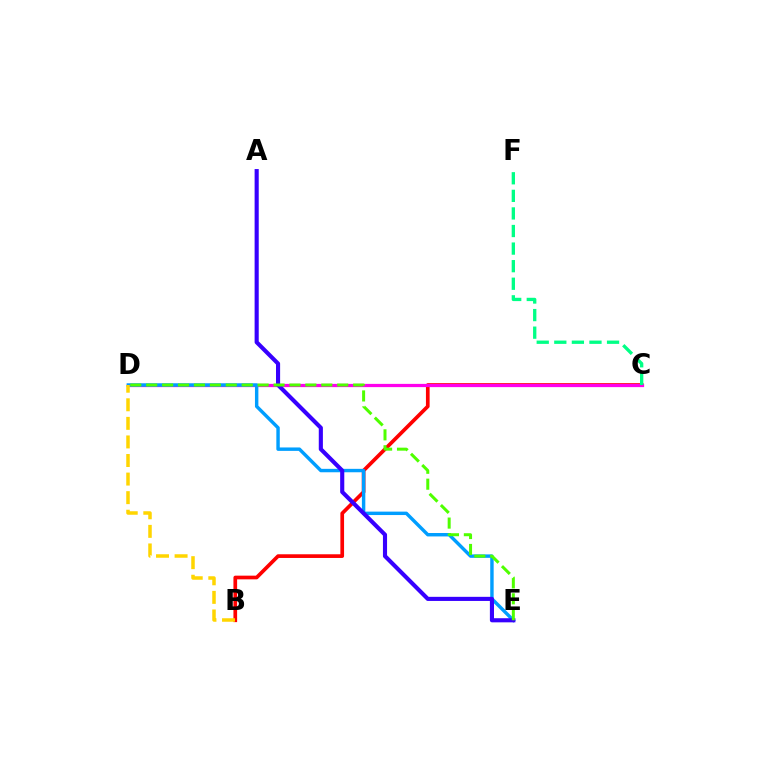{('B', 'C'): [{'color': '#ff0000', 'line_style': 'solid', 'thickness': 2.65}], ('C', 'D'): [{'color': '#ff00ed', 'line_style': 'solid', 'thickness': 2.34}], ('D', 'E'): [{'color': '#009eff', 'line_style': 'solid', 'thickness': 2.46}, {'color': '#4fff00', 'line_style': 'dashed', 'thickness': 2.16}], ('C', 'F'): [{'color': '#00ff86', 'line_style': 'dashed', 'thickness': 2.39}], ('A', 'E'): [{'color': '#3700ff', 'line_style': 'solid', 'thickness': 2.96}], ('B', 'D'): [{'color': '#ffd500', 'line_style': 'dashed', 'thickness': 2.52}]}